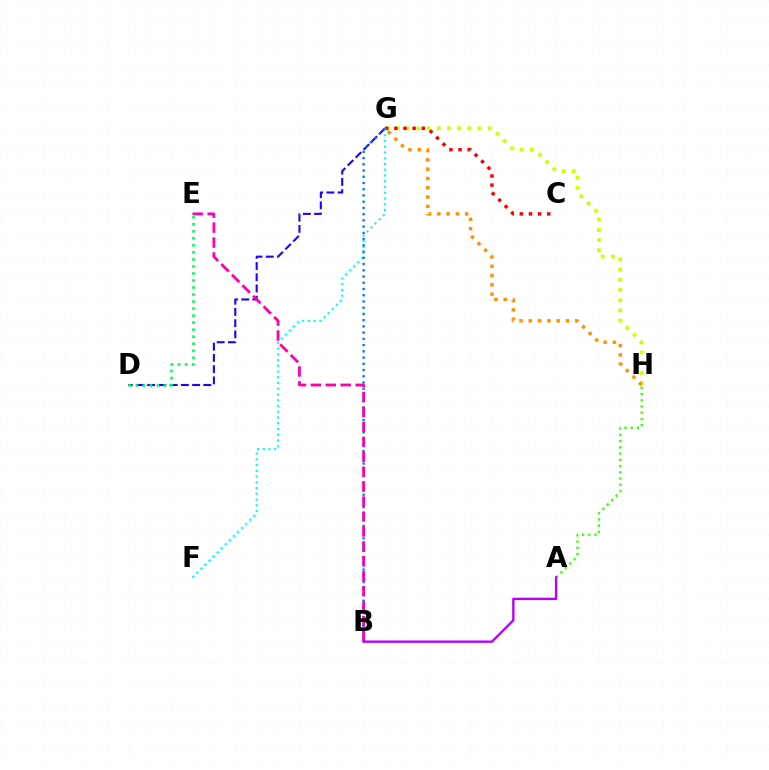{('G', 'H'): [{'color': '#d1ff00', 'line_style': 'dotted', 'thickness': 2.77}, {'color': '#ff9400', 'line_style': 'dotted', 'thickness': 2.53}], ('A', 'H'): [{'color': '#3dff00', 'line_style': 'dotted', 'thickness': 1.69}], ('D', 'G'): [{'color': '#2500ff', 'line_style': 'dashed', 'thickness': 1.52}], ('C', 'G'): [{'color': '#ff0000', 'line_style': 'dotted', 'thickness': 2.48}], ('F', 'G'): [{'color': '#00fff6', 'line_style': 'dotted', 'thickness': 1.56}], ('D', 'E'): [{'color': '#00ff5c', 'line_style': 'dotted', 'thickness': 1.91}], ('B', 'G'): [{'color': '#0074ff', 'line_style': 'dotted', 'thickness': 1.69}], ('B', 'E'): [{'color': '#ff00ac', 'line_style': 'dashed', 'thickness': 2.03}], ('A', 'B'): [{'color': '#b900ff', 'line_style': 'solid', 'thickness': 1.71}]}